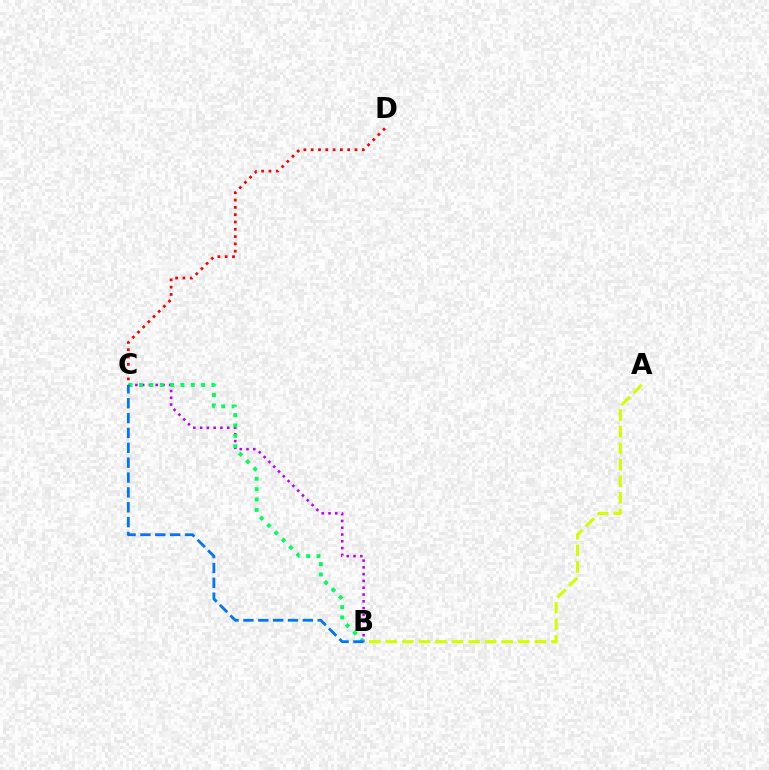{('A', 'B'): [{'color': '#d1ff00', 'line_style': 'dashed', 'thickness': 2.25}], ('B', 'C'): [{'color': '#b900ff', 'line_style': 'dotted', 'thickness': 1.84}, {'color': '#00ff5c', 'line_style': 'dotted', 'thickness': 2.82}, {'color': '#0074ff', 'line_style': 'dashed', 'thickness': 2.02}], ('C', 'D'): [{'color': '#ff0000', 'line_style': 'dotted', 'thickness': 1.98}]}